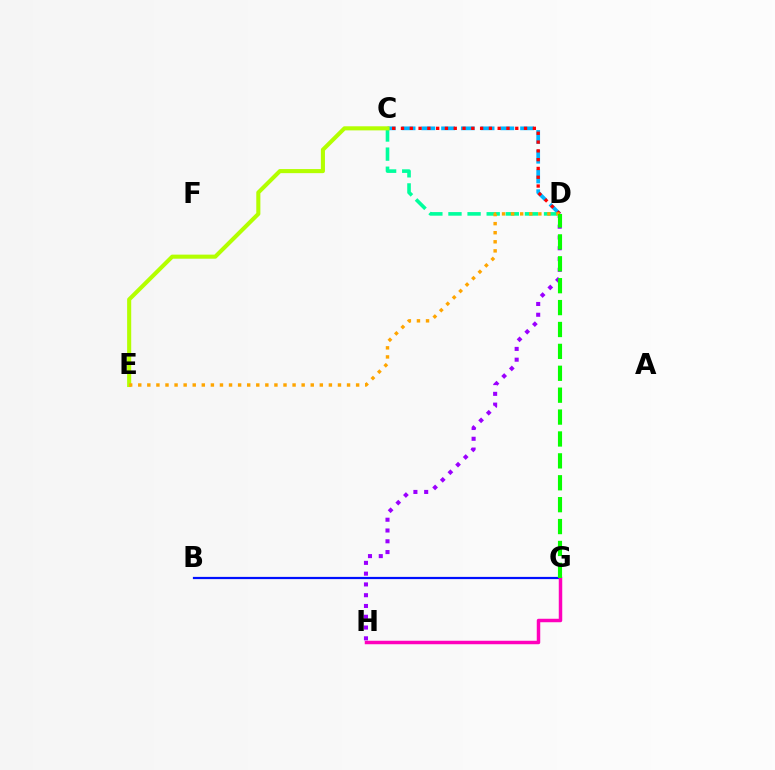{('D', 'H'): [{'color': '#9b00ff', 'line_style': 'dotted', 'thickness': 2.93}], ('B', 'G'): [{'color': '#0010ff', 'line_style': 'solid', 'thickness': 1.6}], ('C', 'D'): [{'color': '#00b5ff', 'line_style': 'dashed', 'thickness': 2.68}, {'color': '#00ff9d', 'line_style': 'dashed', 'thickness': 2.6}, {'color': '#ff0000', 'line_style': 'dotted', 'thickness': 2.39}], ('G', 'H'): [{'color': '#ff00bd', 'line_style': 'solid', 'thickness': 2.5}], ('C', 'E'): [{'color': '#b3ff00', 'line_style': 'solid', 'thickness': 2.94}], ('D', 'E'): [{'color': '#ffa500', 'line_style': 'dotted', 'thickness': 2.47}], ('D', 'G'): [{'color': '#08ff00', 'line_style': 'dashed', 'thickness': 2.97}]}